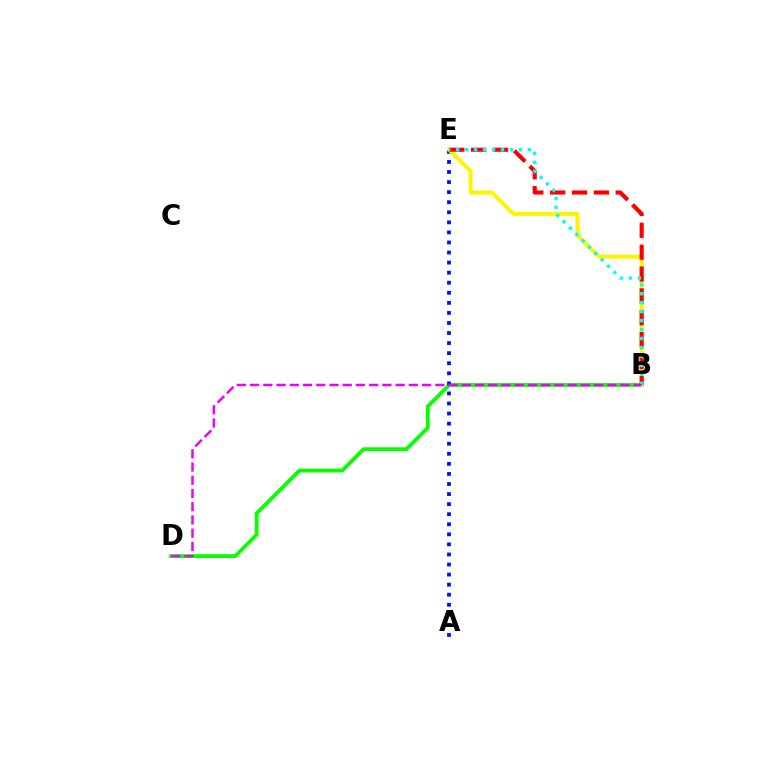{('B', 'D'): [{'color': '#08ff00', 'line_style': 'solid', 'thickness': 2.73}, {'color': '#ee00ff', 'line_style': 'dashed', 'thickness': 1.8}], ('A', 'E'): [{'color': '#0010ff', 'line_style': 'dotted', 'thickness': 2.73}], ('B', 'E'): [{'color': '#fcf500', 'line_style': 'solid', 'thickness': 2.89}, {'color': '#ff0000', 'line_style': 'dashed', 'thickness': 2.97}, {'color': '#00fff6', 'line_style': 'dotted', 'thickness': 2.43}]}